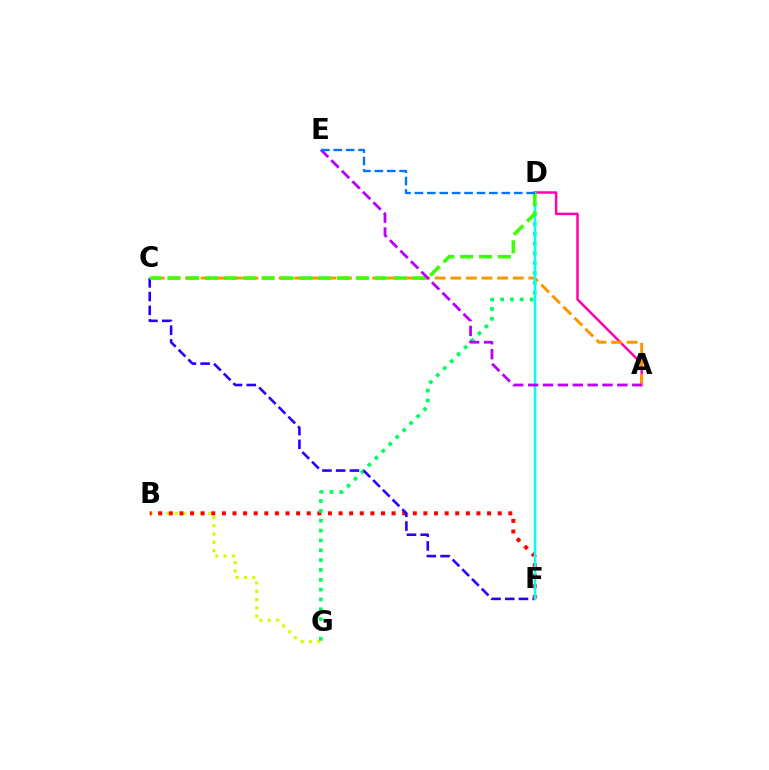{('B', 'G'): [{'color': '#d1ff00', 'line_style': 'dotted', 'thickness': 2.26}], ('B', 'F'): [{'color': '#ff0000', 'line_style': 'dotted', 'thickness': 2.88}], ('D', 'G'): [{'color': '#00ff5c', 'line_style': 'dotted', 'thickness': 2.67}], ('A', 'D'): [{'color': '#ff00ac', 'line_style': 'solid', 'thickness': 1.79}], ('C', 'F'): [{'color': '#2500ff', 'line_style': 'dashed', 'thickness': 1.87}], ('A', 'C'): [{'color': '#ff9400', 'line_style': 'dashed', 'thickness': 2.12}], ('D', 'F'): [{'color': '#00fff6', 'line_style': 'solid', 'thickness': 1.8}], ('C', 'D'): [{'color': '#3dff00', 'line_style': 'dashed', 'thickness': 2.56}], ('A', 'E'): [{'color': '#b900ff', 'line_style': 'dashed', 'thickness': 2.02}], ('D', 'E'): [{'color': '#0074ff', 'line_style': 'dashed', 'thickness': 1.69}]}